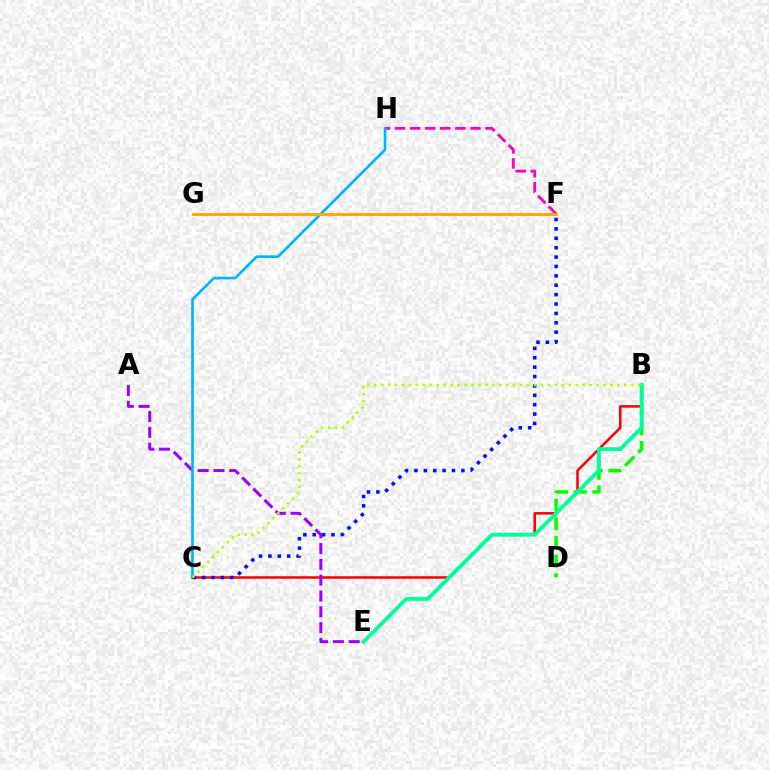{('B', 'C'): [{'color': '#ff0000', 'line_style': 'solid', 'thickness': 1.82}, {'color': '#b3ff00', 'line_style': 'dotted', 'thickness': 1.89}], ('F', 'H'): [{'color': '#ff00bd', 'line_style': 'dashed', 'thickness': 2.05}], ('B', 'D'): [{'color': '#08ff00', 'line_style': 'dashed', 'thickness': 2.54}], ('A', 'E'): [{'color': '#9b00ff', 'line_style': 'dashed', 'thickness': 2.15}], ('C', 'H'): [{'color': '#00b5ff', 'line_style': 'solid', 'thickness': 1.93}], ('B', 'E'): [{'color': '#00ff9d', 'line_style': 'solid', 'thickness': 2.82}], ('C', 'F'): [{'color': '#0010ff', 'line_style': 'dotted', 'thickness': 2.55}], ('F', 'G'): [{'color': '#ffa500', 'line_style': 'solid', 'thickness': 2.07}]}